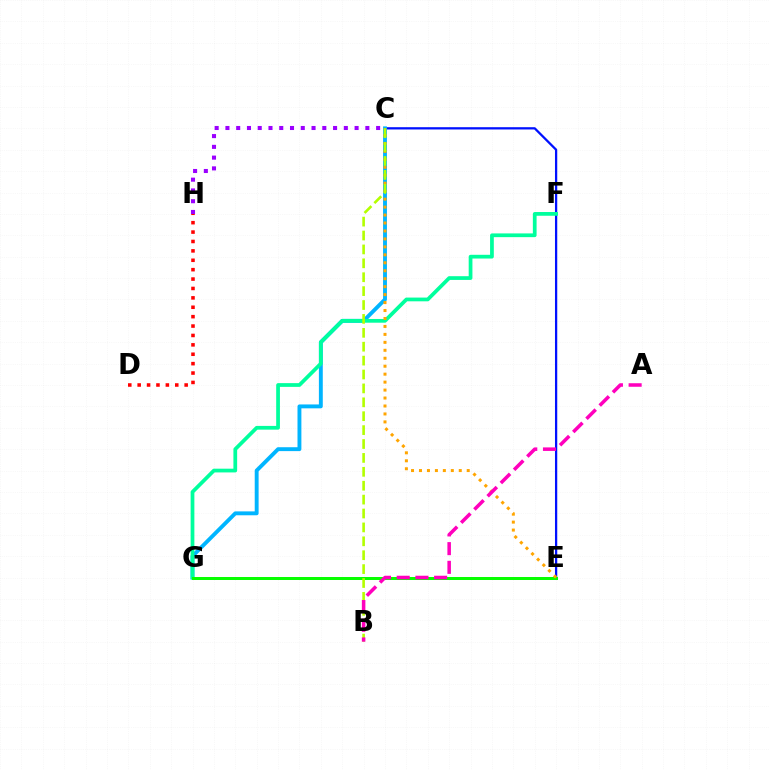{('C', 'E'): [{'color': '#0010ff', 'line_style': 'solid', 'thickness': 1.63}, {'color': '#ffa500', 'line_style': 'dotted', 'thickness': 2.16}], ('C', 'G'): [{'color': '#00b5ff', 'line_style': 'solid', 'thickness': 2.8}], ('F', 'G'): [{'color': '#00ff9d', 'line_style': 'solid', 'thickness': 2.69}], ('E', 'G'): [{'color': '#08ff00', 'line_style': 'solid', 'thickness': 2.16}], ('C', 'H'): [{'color': '#9b00ff', 'line_style': 'dotted', 'thickness': 2.92}], ('B', 'C'): [{'color': '#b3ff00', 'line_style': 'dashed', 'thickness': 1.89}], ('A', 'B'): [{'color': '#ff00bd', 'line_style': 'dashed', 'thickness': 2.54}], ('D', 'H'): [{'color': '#ff0000', 'line_style': 'dotted', 'thickness': 2.55}]}